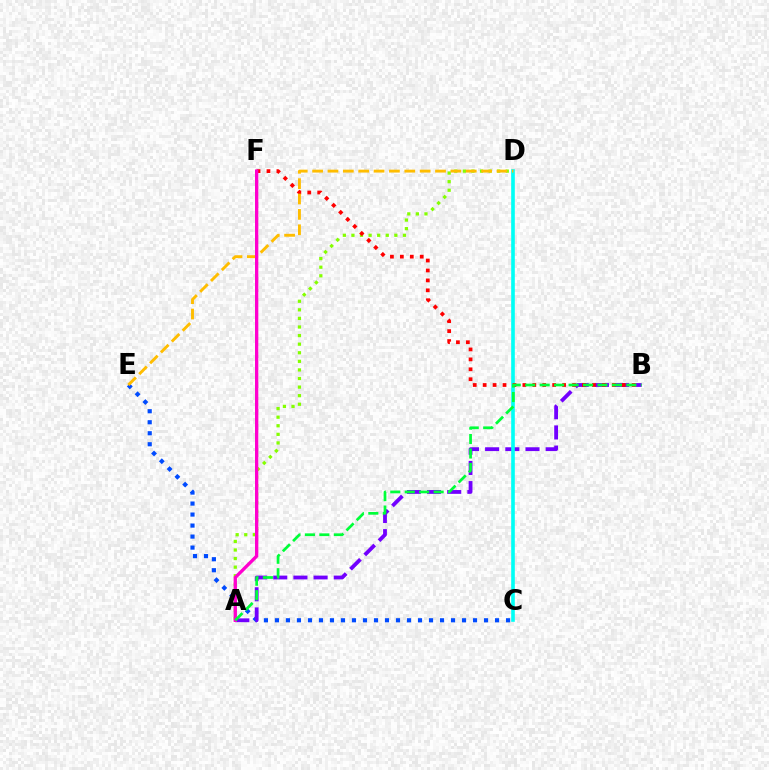{('C', 'E'): [{'color': '#004bff', 'line_style': 'dotted', 'thickness': 2.99}], ('A', 'D'): [{'color': '#84ff00', 'line_style': 'dotted', 'thickness': 2.33}], ('A', 'B'): [{'color': '#7200ff', 'line_style': 'dashed', 'thickness': 2.74}, {'color': '#00ff39', 'line_style': 'dashed', 'thickness': 1.96}], ('C', 'D'): [{'color': '#00fff6', 'line_style': 'solid', 'thickness': 2.61}], ('B', 'F'): [{'color': '#ff0000', 'line_style': 'dotted', 'thickness': 2.7}], ('D', 'E'): [{'color': '#ffbd00', 'line_style': 'dashed', 'thickness': 2.09}], ('A', 'F'): [{'color': '#ff00cf', 'line_style': 'solid', 'thickness': 2.39}]}